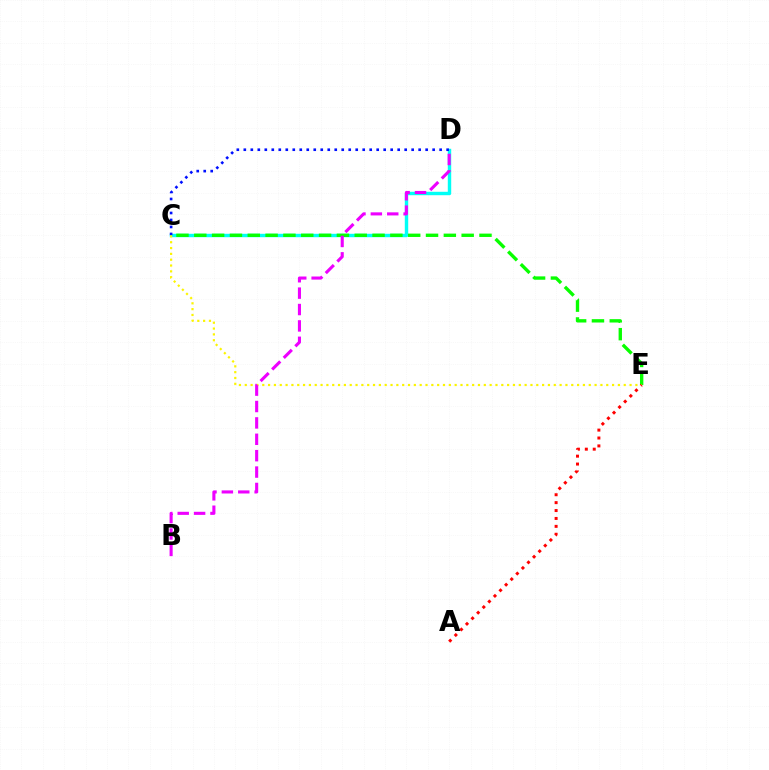{('C', 'D'): [{'color': '#00fff6', 'line_style': 'solid', 'thickness': 2.46}, {'color': '#0010ff', 'line_style': 'dotted', 'thickness': 1.9}], ('C', 'E'): [{'color': '#08ff00', 'line_style': 'dashed', 'thickness': 2.42}, {'color': '#fcf500', 'line_style': 'dotted', 'thickness': 1.58}], ('B', 'D'): [{'color': '#ee00ff', 'line_style': 'dashed', 'thickness': 2.23}], ('A', 'E'): [{'color': '#ff0000', 'line_style': 'dotted', 'thickness': 2.15}]}